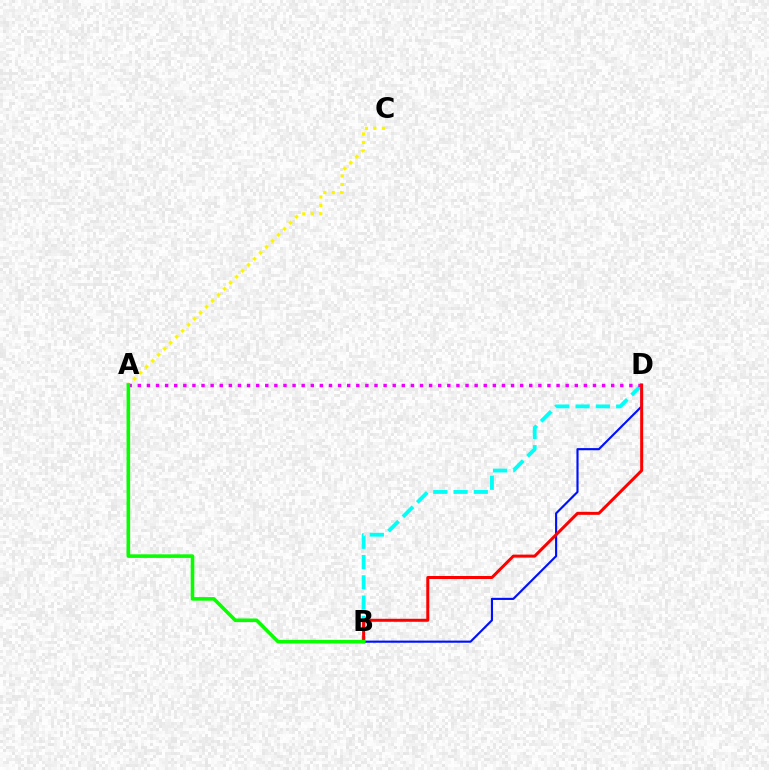{('B', 'D'): [{'color': '#0010ff', 'line_style': 'solid', 'thickness': 1.54}, {'color': '#00fff6', 'line_style': 'dashed', 'thickness': 2.76}, {'color': '#ff0000', 'line_style': 'solid', 'thickness': 2.16}], ('A', 'C'): [{'color': '#fcf500', 'line_style': 'dotted', 'thickness': 2.3}], ('A', 'D'): [{'color': '#ee00ff', 'line_style': 'dotted', 'thickness': 2.47}], ('A', 'B'): [{'color': '#08ff00', 'line_style': 'solid', 'thickness': 2.58}]}